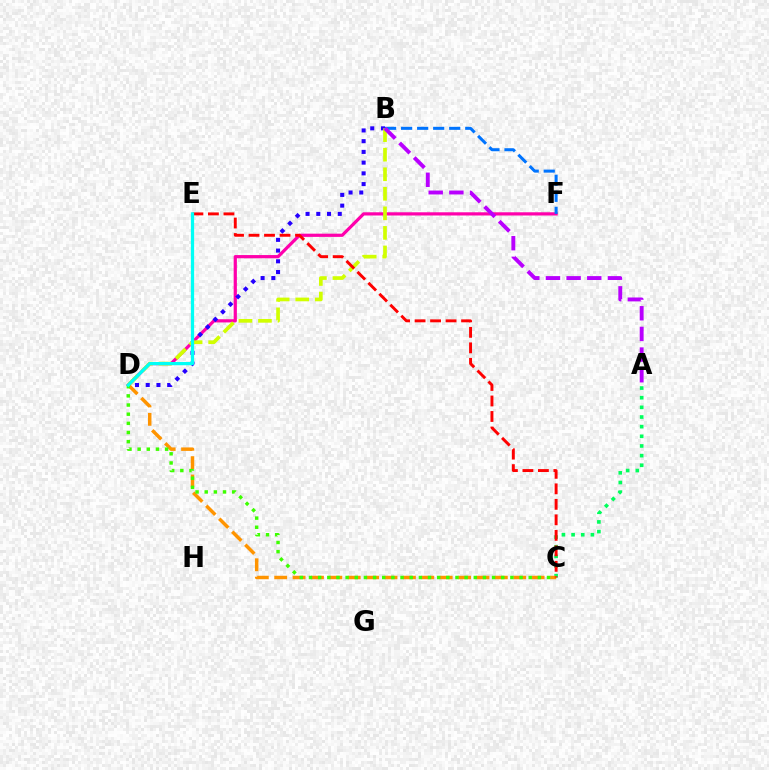{('D', 'F'): [{'color': '#ff00ac', 'line_style': 'solid', 'thickness': 2.31}], ('B', 'D'): [{'color': '#2500ff', 'line_style': 'dotted', 'thickness': 2.92}, {'color': '#d1ff00', 'line_style': 'dashed', 'thickness': 2.66}], ('A', 'C'): [{'color': '#00ff5c', 'line_style': 'dotted', 'thickness': 2.62}], ('B', 'F'): [{'color': '#0074ff', 'line_style': 'dashed', 'thickness': 2.18}], ('C', 'D'): [{'color': '#ff9400', 'line_style': 'dashed', 'thickness': 2.5}, {'color': '#3dff00', 'line_style': 'dotted', 'thickness': 2.49}], ('A', 'B'): [{'color': '#b900ff', 'line_style': 'dashed', 'thickness': 2.81}], ('C', 'E'): [{'color': '#ff0000', 'line_style': 'dashed', 'thickness': 2.11}], ('D', 'E'): [{'color': '#00fff6', 'line_style': 'solid', 'thickness': 2.34}]}